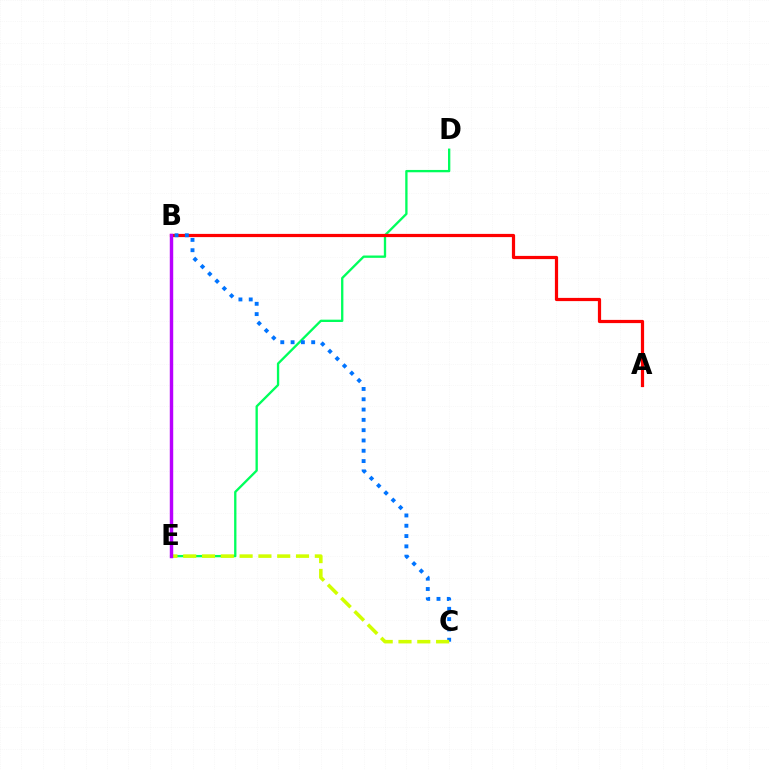{('D', 'E'): [{'color': '#00ff5c', 'line_style': 'solid', 'thickness': 1.67}], ('A', 'B'): [{'color': '#ff0000', 'line_style': 'solid', 'thickness': 2.31}], ('B', 'C'): [{'color': '#0074ff', 'line_style': 'dotted', 'thickness': 2.8}], ('C', 'E'): [{'color': '#d1ff00', 'line_style': 'dashed', 'thickness': 2.55}], ('B', 'E'): [{'color': '#b900ff', 'line_style': 'solid', 'thickness': 2.47}]}